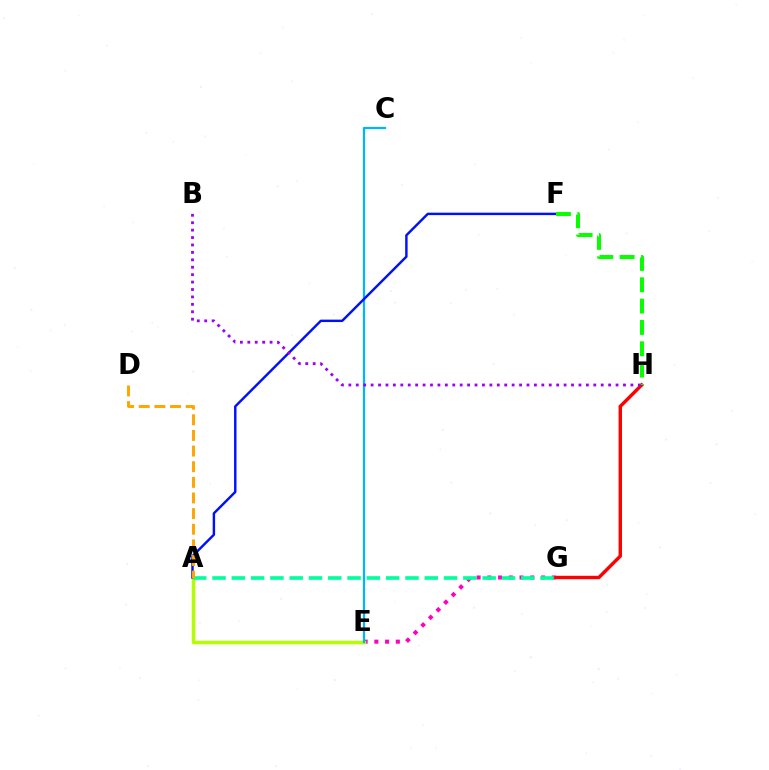{('E', 'G'): [{'color': '#ff00bd', 'line_style': 'dotted', 'thickness': 2.92}], ('A', 'E'): [{'color': '#b3ff00', 'line_style': 'solid', 'thickness': 2.52}], ('C', 'E'): [{'color': '#00b5ff', 'line_style': 'solid', 'thickness': 1.62}], ('G', 'H'): [{'color': '#ff0000', 'line_style': 'solid', 'thickness': 2.46}], ('A', 'F'): [{'color': '#0010ff', 'line_style': 'solid', 'thickness': 1.75}], ('F', 'H'): [{'color': '#08ff00', 'line_style': 'dashed', 'thickness': 2.9}], ('B', 'H'): [{'color': '#9b00ff', 'line_style': 'dotted', 'thickness': 2.02}], ('A', 'G'): [{'color': '#00ff9d', 'line_style': 'dashed', 'thickness': 2.62}], ('A', 'D'): [{'color': '#ffa500', 'line_style': 'dashed', 'thickness': 2.12}]}